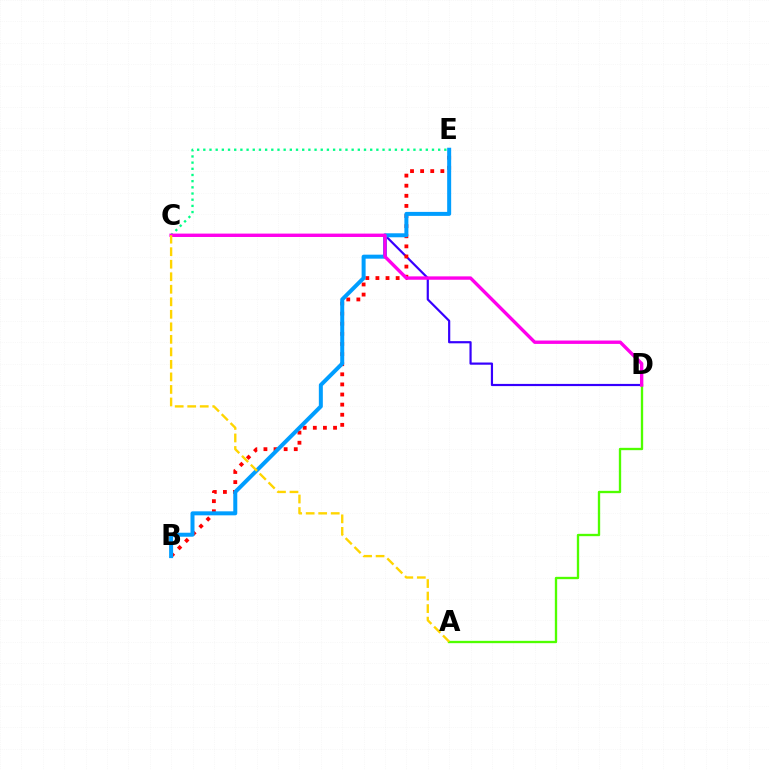{('C', 'D'): [{'color': '#3700ff', 'line_style': 'solid', 'thickness': 1.58}, {'color': '#ff00ed', 'line_style': 'solid', 'thickness': 2.43}], ('A', 'D'): [{'color': '#4fff00', 'line_style': 'solid', 'thickness': 1.68}], ('B', 'E'): [{'color': '#ff0000', 'line_style': 'dotted', 'thickness': 2.75}, {'color': '#009eff', 'line_style': 'solid', 'thickness': 2.88}], ('C', 'E'): [{'color': '#00ff86', 'line_style': 'dotted', 'thickness': 1.68}], ('A', 'C'): [{'color': '#ffd500', 'line_style': 'dashed', 'thickness': 1.7}]}